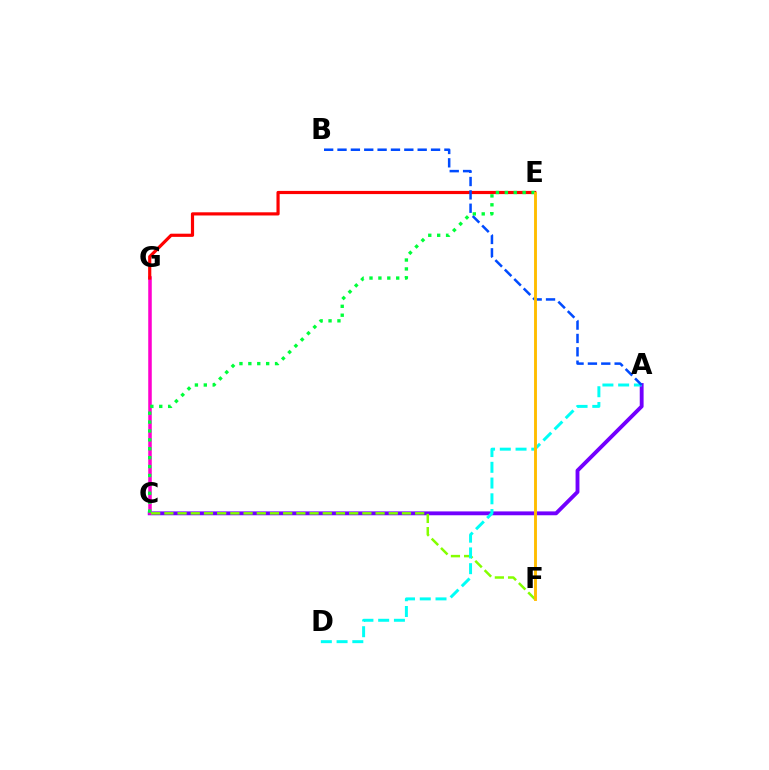{('A', 'C'): [{'color': '#7200ff', 'line_style': 'solid', 'thickness': 2.78}], ('C', 'G'): [{'color': '#ff00cf', 'line_style': 'solid', 'thickness': 2.54}], ('C', 'F'): [{'color': '#84ff00', 'line_style': 'dashed', 'thickness': 1.79}], ('E', 'G'): [{'color': '#ff0000', 'line_style': 'solid', 'thickness': 2.29}], ('C', 'E'): [{'color': '#00ff39', 'line_style': 'dotted', 'thickness': 2.42}], ('A', 'D'): [{'color': '#00fff6', 'line_style': 'dashed', 'thickness': 2.14}], ('A', 'B'): [{'color': '#004bff', 'line_style': 'dashed', 'thickness': 1.81}], ('E', 'F'): [{'color': '#ffbd00', 'line_style': 'solid', 'thickness': 2.08}]}